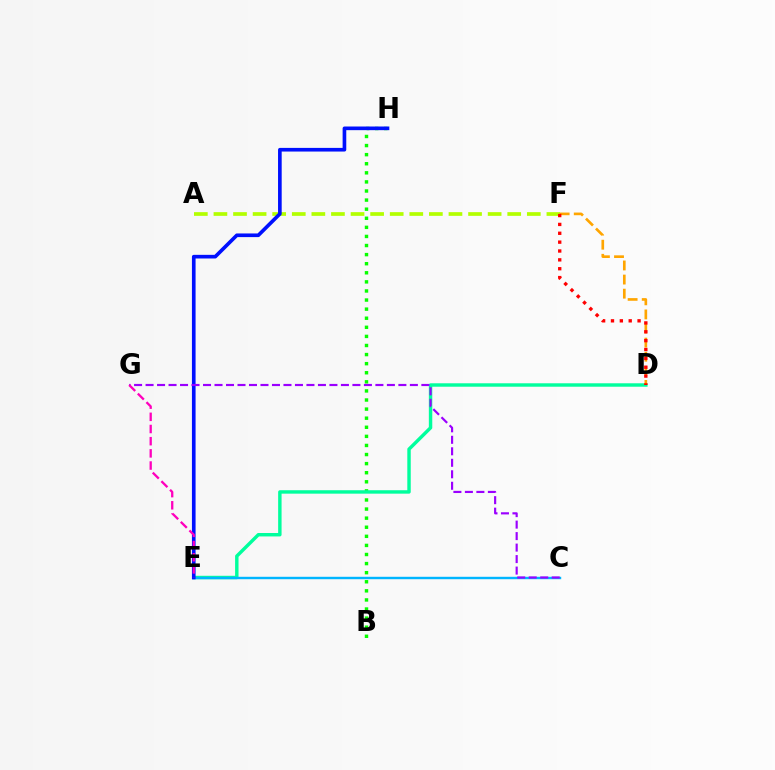{('B', 'H'): [{'color': '#08ff00', 'line_style': 'dotted', 'thickness': 2.47}], ('A', 'F'): [{'color': '#b3ff00', 'line_style': 'dashed', 'thickness': 2.66}], ('D', 'E'): [{'color': '#00ff9d', 'line_style': 'solid', 'thickness': 2.47}], ('C', 'E'): [{'color': '#00b5ff', 'line_style': 'solid', 'thickness': 1.74}], ('E', 'H'): [{'color': '#0010ff', 'line_style': 'solid', 'thickness': 2.63}], ('C', 'G'): [{'color': '#9b00ff', 'line_style': 'dashed', 'thickness': 1.56}], ('E', 'G'): [{'color': '#ff00bd', 'line_style': 'dashed', 'thickness': 1.65}], ('D', 'F'): [{'color': '#ffa500', 'line_style': 'dashed', 'thickness': 1.91}, {'color': '#ff0000', 'line_style': 'dotted', 'thickness': 2.41}]}